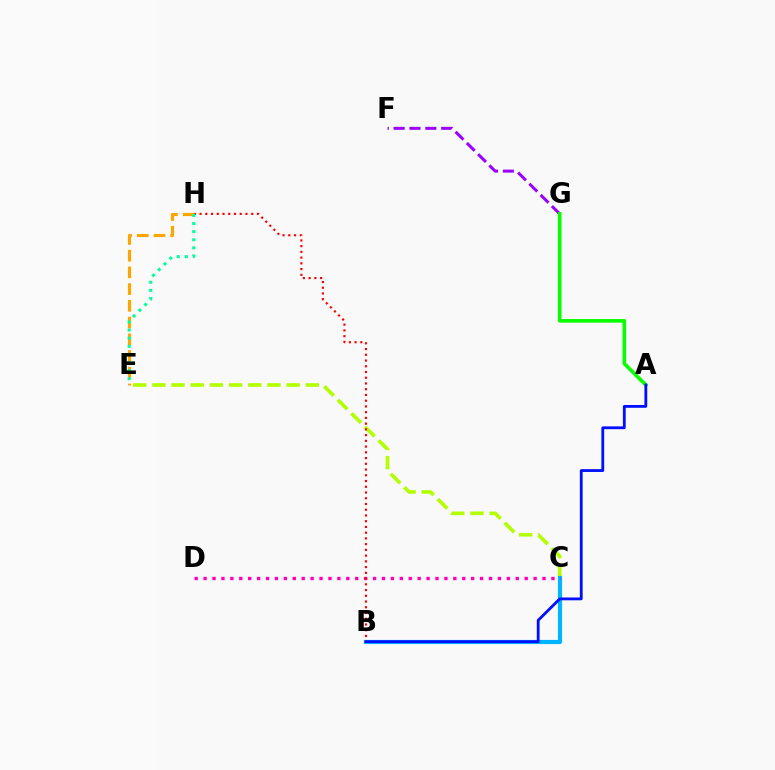{('F', 'G'): [{'color': '#9b00ff', 'line_style': 'dashed', 'thickness': 2.15}], ('C', 'E'): [{'color': '#b3ff00', 'line_style': 'dashed', 'thickness': 2.61}], ('B', 'C'): [{'color': '#00b5ff', 'line_style': 'solid', 'thickness': 2.99}], ('C', 'D'): [{'color': '#ff00bd', 'line_style': 'dotted', 'thickness': 2.42}], ('B', 'H'): [{'color': '#ff0000', 'line_style': 'dotted', 'thickness': 1.56}], ('E', 'H'): [{'color': '#ffa500', 'line_style': 'dashed', 'thickness': 2.27}, {'color': '#00ff9d', 'line_style': 'dotted', 'thickness': 2.2}], ('A', 'G'): [{'color': '#08ff00', 'line_style': 'solid', 'thickness': 2.61}], ('A', 'B'): [{'color': '#0010ff', 'line_style': 'solid', 'thickness': 2.03}]}